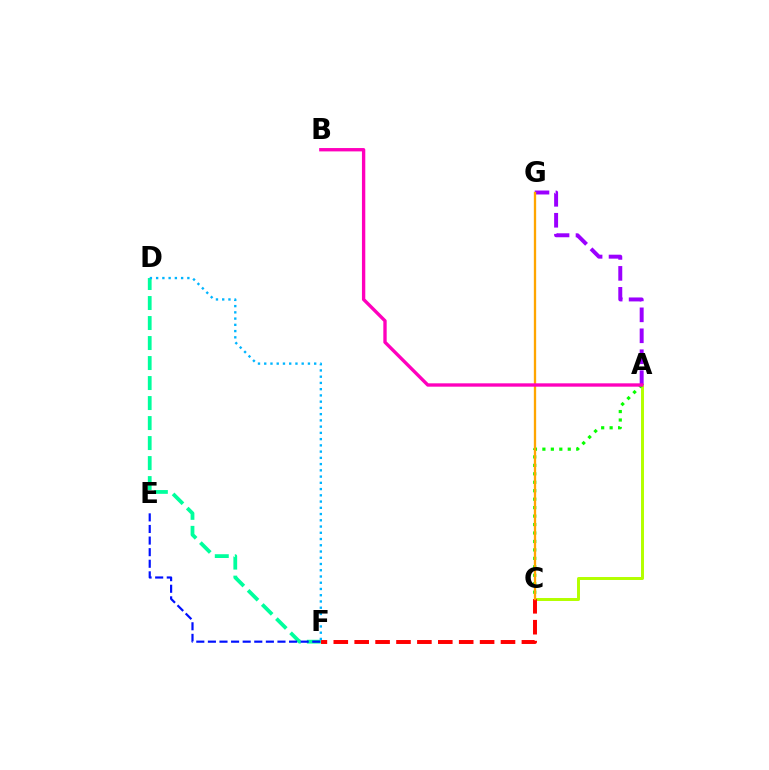{('A', 'C'): [{'color': '#b3ff00', 'line_style': 'solid', 'thickness': 2.14}, {'color': '#08ff00', 'line_style': 'dotted', 'thickness': 2.3}], ('C', 'F'): [{'color': '#ff0000', 'line_style': 'dashed', 'thickness': 2.84}], ('D', 'F'): [{'color': '#00ff9d', 'line_style': 'dashed', 'thickness': 2.72}, {'color': '#00b5ff', 'line_style': 'dotted', 'thickness': 1.7}], ('E', 'F'): [{'color': '#0010ff', 'line_style': 'dashed', 'thickness': 1.58}], ('A', 'G'): [{'color': '#9b00ff', 'line_style': 'dashed', 'thickness': 2.85}], ('C', 'G'): [{'color': '#ffa500', 'line_style': 'solid', 'thickness': 1.67}], ('A', 'B'): [{'color': '#ff00bd', 'line_style': 'solid', 'thickness': 2.41}]}